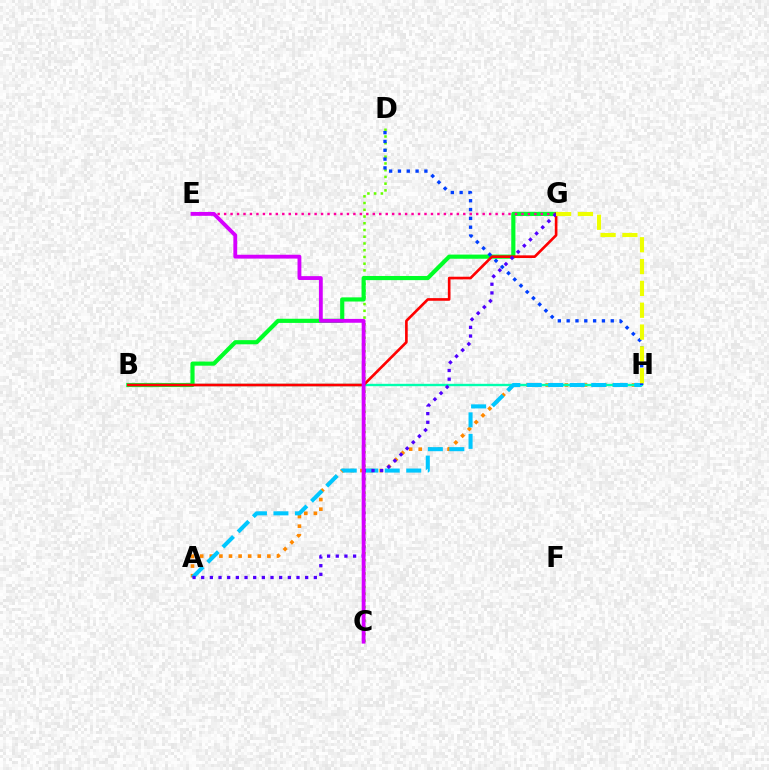{('C', 'D'): [{'color': '#66ff00', 'line_style': 'dotted', 'thickness': 1.83}], ('A', 'H'): [{'color': '#ff8800', 'line_style': 'dotted', 'thickness': 2.61}, {'color': '#00c7ff', 'line_style': 'dashed', 'thickness': 2.92}], ('B', 'G'): [{'color': '#00ff27', 'line_style': 'solid', 'thickness': 2.99}, {'color': '#ff0000', 'line_style': 'solid', 'thickness': 1.91}], ('E', 'G'): [{'color': '#ff00a0', 'line_style': 'dotted', 'thickness': 1.76}], ('B', 'H'): [{'color': '#00ffaf', 'line_style': 'solid', 'thickness': 1.7}], ('D', 'H'): [{'color': '#003fff', 'line_style': 'dotted', 'thickness': 2.4}], ('A', 'G'): [{'color': '#4f00ff', 'line_style': 'dotted', 'thickness': 2.35}], ('G', 'H'): [{'color': '#eeff00', 'line_style': 'dashed', 'thickness': 2.96}], ('C', 'E'): [{'color': '#d600ff', 'line_style': 'solid', 'thickness': 2.77}]}